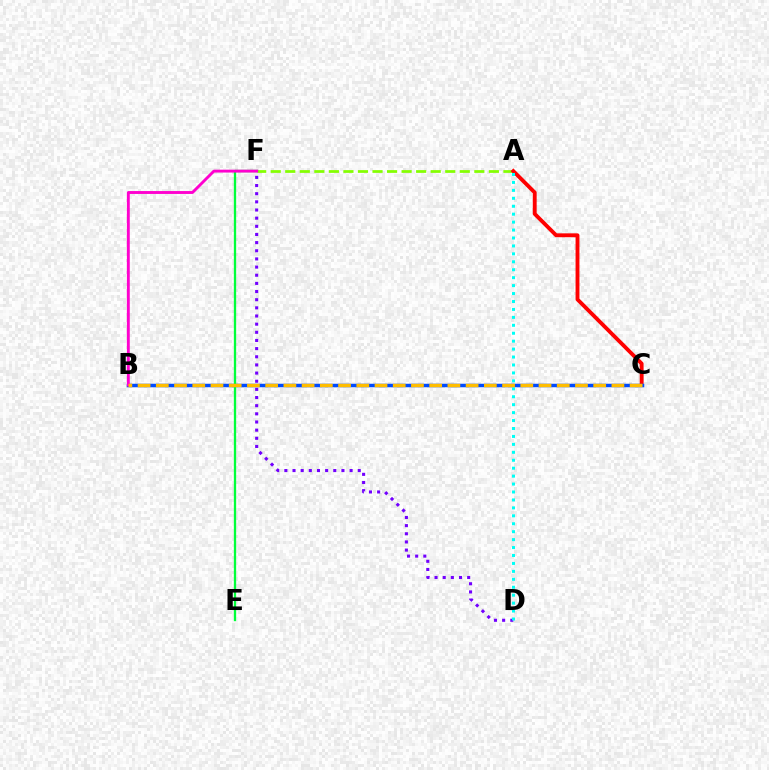{('A', 'F'): [{'color': '#84ff00', 'line_style': 'dashed', 'thickness': 1.98}], ('A', 'C'): [{'color': '#ff0000', 'line_style': 'solid', 'thickness': 2.78}], ('B', 'C'): [{'color': '#004bff', 'line_style': 'solid', 'thickness': 2.52}, {'color': '#ffbd00', 'line_style': 'dashed', 'thickness': 2.48}], ('E', 'F'): [{'color': '#00ff39', 'line_style': 'solid', 'thickness': 1.66}], ('D', 'F'): [{'color': '#7200ff', 'line_style': 'dotted', 'thickness': 2.22}], ('B', 'F'): [{'color': '#ff00cf', 'line_style': 'solid', 'thickness': 2.07}], ('A', 'D'): [{'color': '#00fff6', 'line_style': 'dotted', 'thickness': 2.16}]}